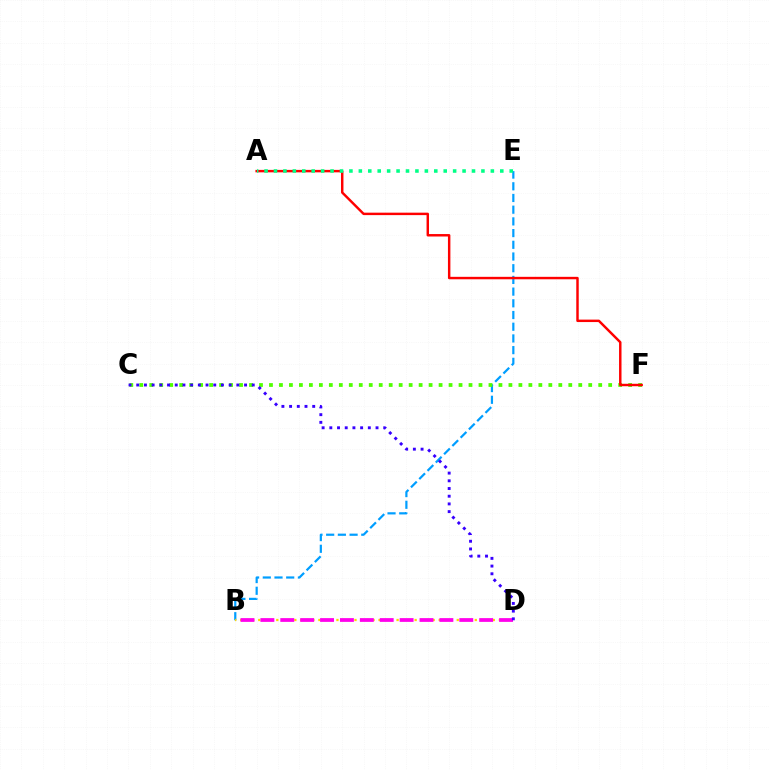{('B', 'E'): [{'color': '#009eff', 'line_style': 'dashed', 'thickness': 1.59}], ('C', 'F'): [{'color': '#4fff00', 'line_style': 'dotted', 'thickness': 2.71}], ('B', 'D'): [{'color': '#ffd500', 'line_style': 'dotted', 'thickness': 1.63}, {'color': '#ff00ed', 'line_style': 'dashed', 'thickness': 2.7}], ('A', 'F'): [{'color': '#ff0000', 'line_style': 'solid', 'thickness': 1.76}], ('C', 'D'): [{'color': '#3700ff', 'line_style': 'dotted', 'thickness': 2.09}], ('A', 'E'): [{'color': '#00ff86', 'line_style': 'dotted', 'thickness': 2.56}]}